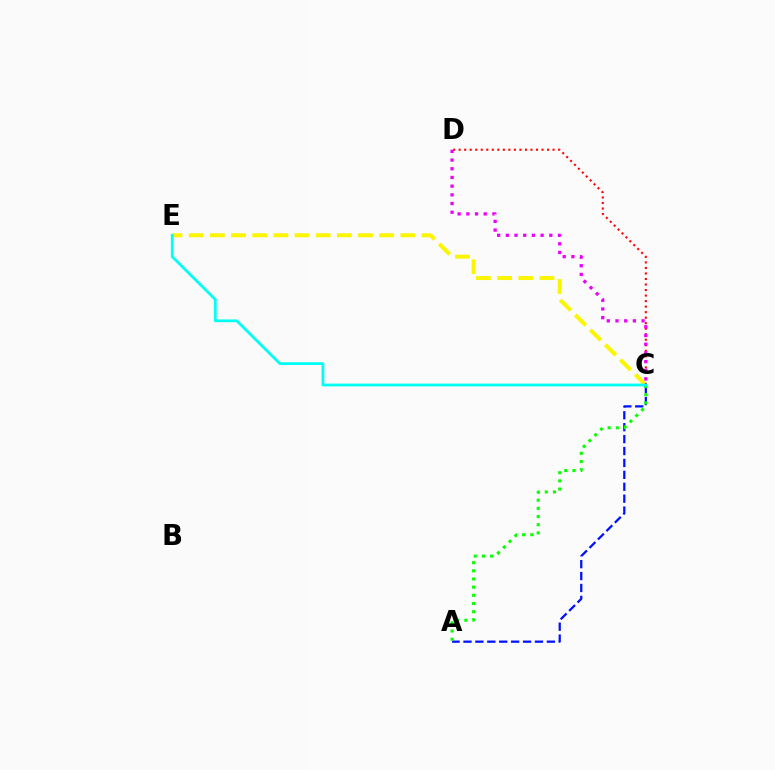{('A', 'C'): [{'color': '#0010ff', 'line_style': 'dashed', 'thickness': 1.62}, {'color': '#08ff00', 'line_style': 'dotted', 'thickness': 2.22}], ('C', 'E'): [{'color': '#fcf500', 'line_style': 'dashed', 'thickness': 2.88}, {'color': '#00fff6', 'line_style': 'solid', 'thickness': 2.01}], ('C', 'D'): [{'color': '#ff0000', 'line_style': 'dotted', 'thickness': 1.5}, {'color': '#ee00ff', 'line_style': 'dotted', 'thickness': 2.36}]}